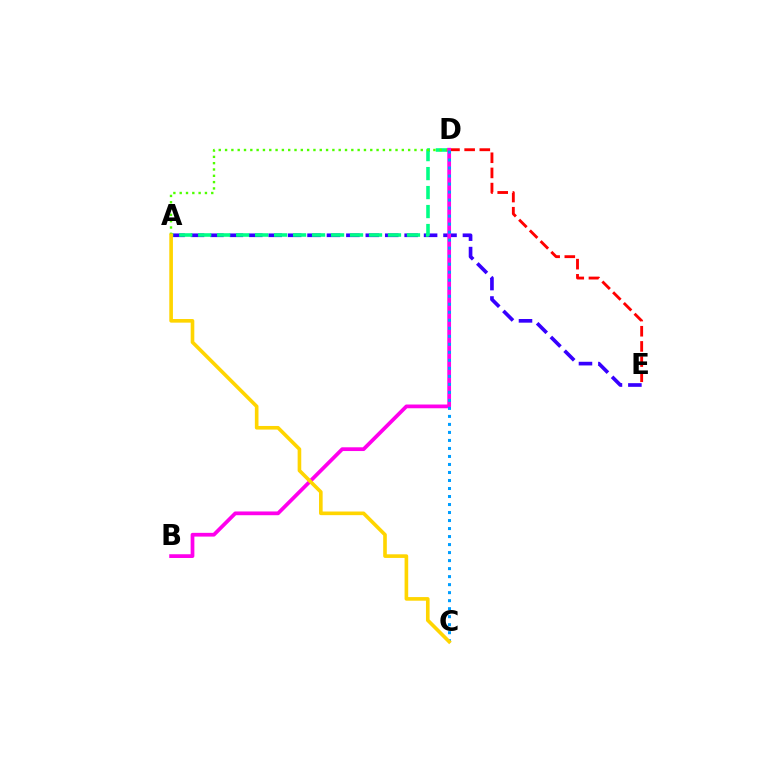{('D', 'E'): [{'color': '#ff0000', 'line_style': 'dashed', 'thickness': 2.06}], ('A', 'E'): [{'color': '#3700ff', 'line_style': 'dashed', 'thickness': 2.64}], ('A', 'D'): [{'color': '#00ff86', 'line_style': 'dashed', 'thickness': 2.58}, {'color': '#4fff00', 'line_style': 'dotted', 'thickness': 1.72}], ('B', 'D'): [{'color': '#ff00ed', 'line_style': 'solid', 'thickness': 2.7}], ('C', 'D'): [{'color': '#009eff', 'line_style': 'dotted', 'thickness': 2.18}], ('A', 'C'): [{'color': '#ffd500', 'line_style': 'solid', 'thickness': 2.61}]}